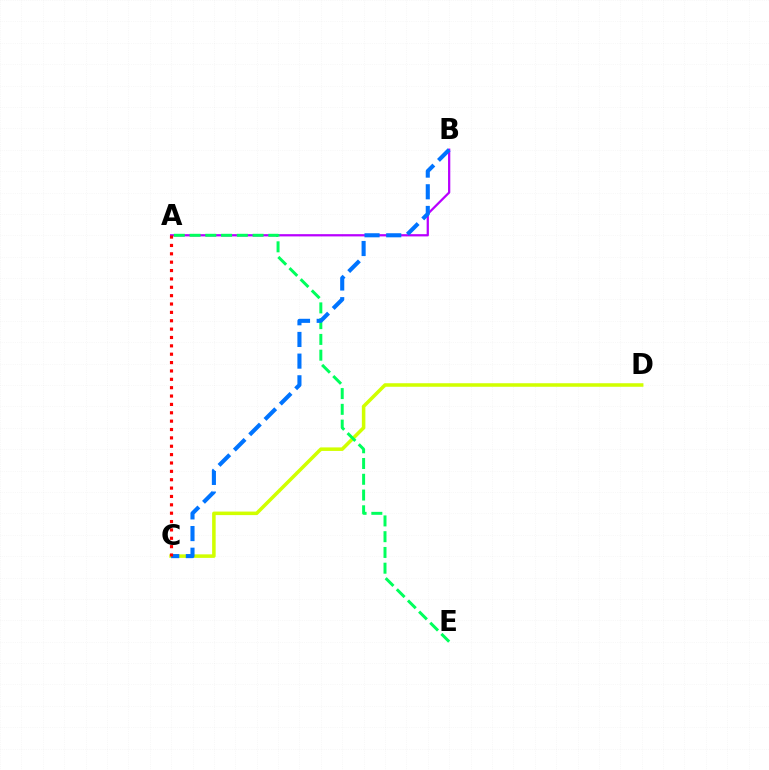{('A', 'B'): [{'color': '#b900ff', 'line_style': 'solid', 'thickness': 1.62}], ('C', 'D'): [{'color': '#d1ff00', 'line_style': 'solid', 'thickness': 2.54}], ('A', 'E'): [{'color': '#00ff5c', 'line_style': 'dashed', 'thickness': 2.14}], ('B', 'C'): [{'color': '#0074ff', 'line_style': 'dashed', 'thickness': 2.94}], ('A', 'C'): [{'color': '#ff0000', 'line_style': 'dotted', 'thickness': 2.27}]}